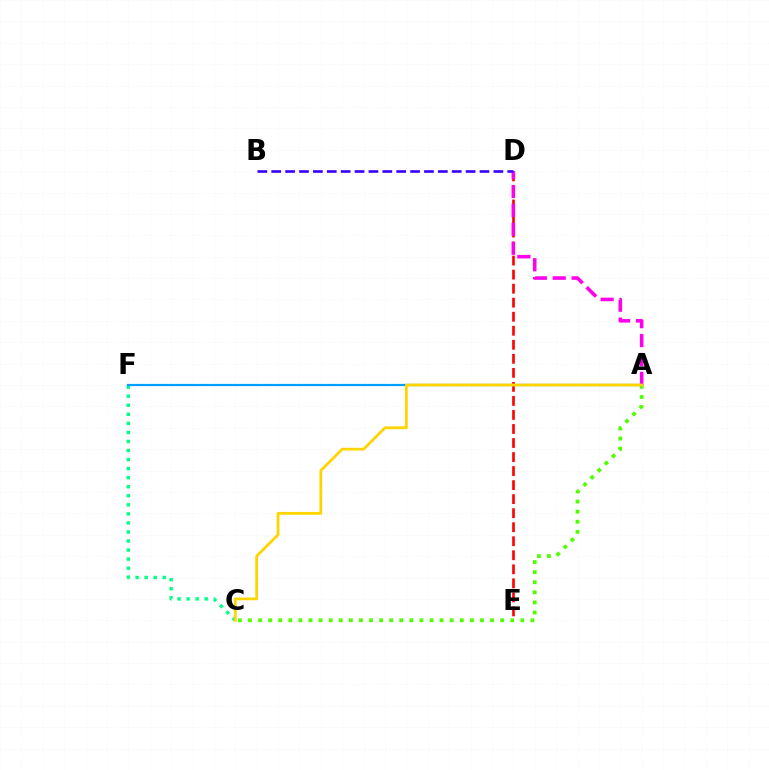{('A', 'C'): [{'color': '#4fff00', 'line_style': 'dotted', 'thickness': 2.74}, {'color': '#ffd500', 'line_style': 'solid', 'thickness': 2.0}], ('D', 'E'): [{'color': '#ff0000', 'line_style': 'dashed', 'thickness': 1.91}], ('C', 'F'): [{'color': '#00ff86', 'line_style': 'dotted', 'thickness': 2.46}], ('A', 'D'): [{'color': '#ff00ed', 'line_style': 'dashed', 'thickness': 2.57}], ('A', 'F'): [{'color': '#009eff', 'line_style': 'solid', 'thickness': 1.6}], ('B', 'D'): [{'color': '#3700ff', 'line_style': 'dashed', 'thickness': 1.89}]}